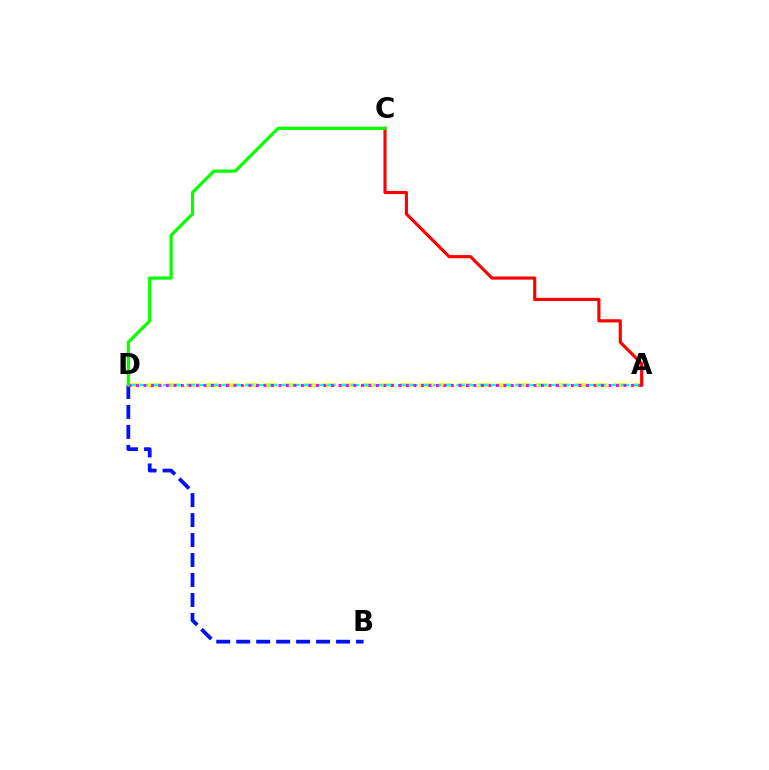{('A', 'D'): [{'color': '#fcf500', 'line_style': 'dashed', 'thickness': 2.64}, {'color': '#00fff6', 'line_style': 'dashed', 'thickness': 1.59}, {'color': '#ee00ff', 'line_style': 'dotted', 'thickness': 2.04}], ('B', 'D'): [{'color': '#0010ff', 'line_style': 'dashed', 'thickness': 2.71}], ('A', 'C'): [{'color': '#ff0000', 'line_style': 'solid', 'thickness': 2.28}], ('C', 'D'): [{'color': '#08ff00', 'line_style': 'solid', 'thickness': 2.32}]}